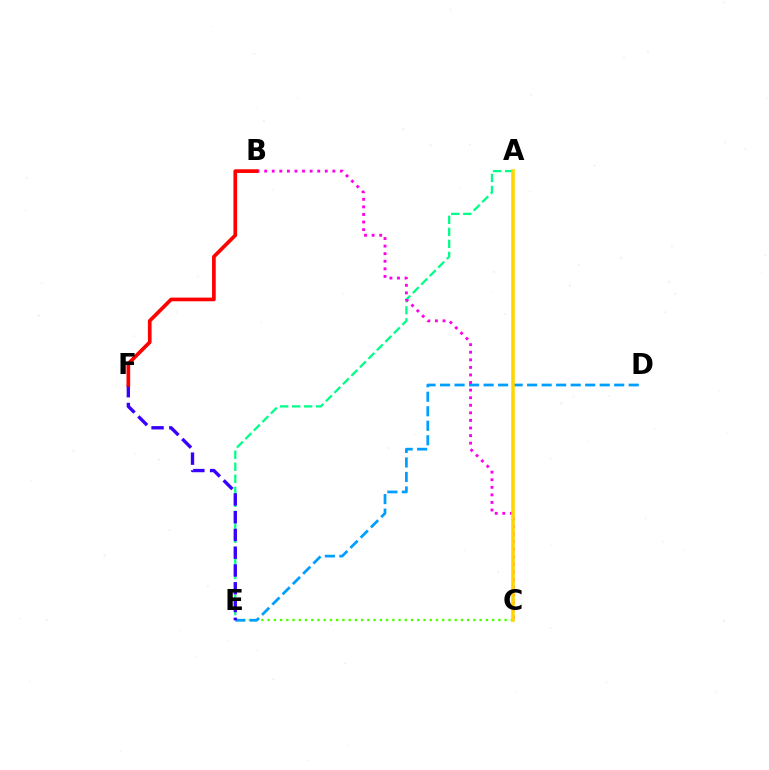{('A', 'E'): [{'color': '#00ff86', 'line_style': 'dashed', 'thickness': 1.63}], ('C', 'E'): [{'color': '#4fff00', 'line_style': 'dotted', 'thickness': 1.69}], ('D', 'E'): [{'color': '#009eff', 'line_style': 'dashed', 'thickness': 1.97}], ('B', 'C'): [{'color': '#ff00ed', 'line_style': 'dotted', 'thickness': 2.06}], ('A', 'C'): [{'color': '#ffd500', 'line_style': 'solid', 'thickness': 2.56}], ('E', 'F'): [{'color': '#3700ff', 'line_style': 'dashed', 'thickness': 2.41}], ('B', 'F'): [{'color': '#ff0000', 'line_style': 'solid', 'thickness': 2.66}]}